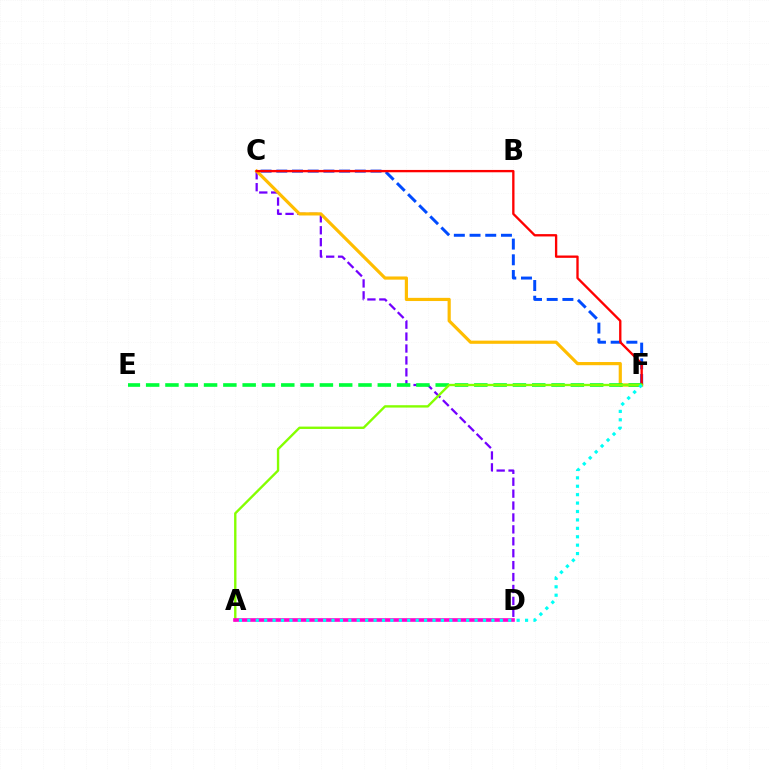{('C', 'D'): [{'color': '#7200ff', 'line_style': 'dashed', 'thickness': 1.62}], ('C', 'F'): [{'color': '#004bff', 'line_style': 'dashed', 'thickness': 2.13}, {'color': '#ffbd00', 'line_style': 'solid', 'thickness': 2.29}, {'color': '#ff0000', 'line_style': 'solid', 'thickness': 1.68}], ('E', 'F'): [{'color': '#00ff39', 'line_style': 'dashed', 'thickness': 2.62}], ('A', 'F'): [{'color': '#84ff00', 'line_style': 'solid', 'thickness': 1.71}, {'color': '#00fff6', 'line_style': 'dotted', 'thickness': 2.29}], ('A', 'D'): [{'color': '#ff00cf', 'line_style': 'solid', 'thickness': 2.61}]}